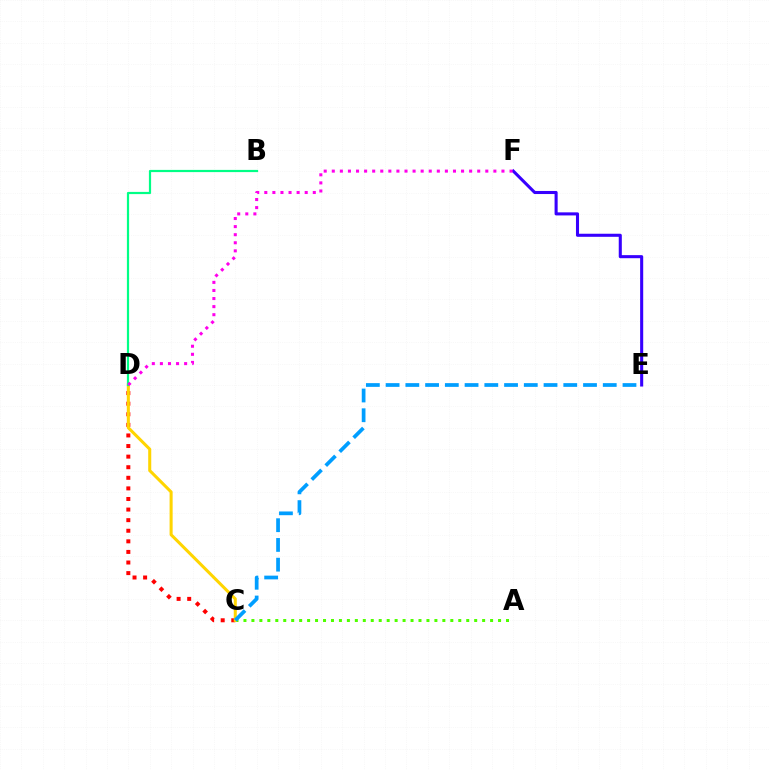{('A', 'C'): [{'color': '#4fff00', 'line_style': 'dotted', 'thickness': 2.16}], ('E', 'F'): [{'color': '#3700ff', 'line_style': 'solid', 'thickness': 2.21}], ('C', 'D'): [{'color': '#ff0000', 'line_style': 'dotted', 'thickness': 2.88}, {'color': '#ffd500', 'line_style': 'solid', 'thickness': 2.2}], ('B', 'D'): [{'color': '#00ff86', 'line_style': 'solid', 'thickness': 1.59}], ('C', 'E'): [{'color': '#009eff', 'line_style': 'dashed', 'thickness': 2.68}], ('D', 'F'): [{'color': '#ff00ed', 'line_style': 'dotted', 'thickness': 2.2}]}